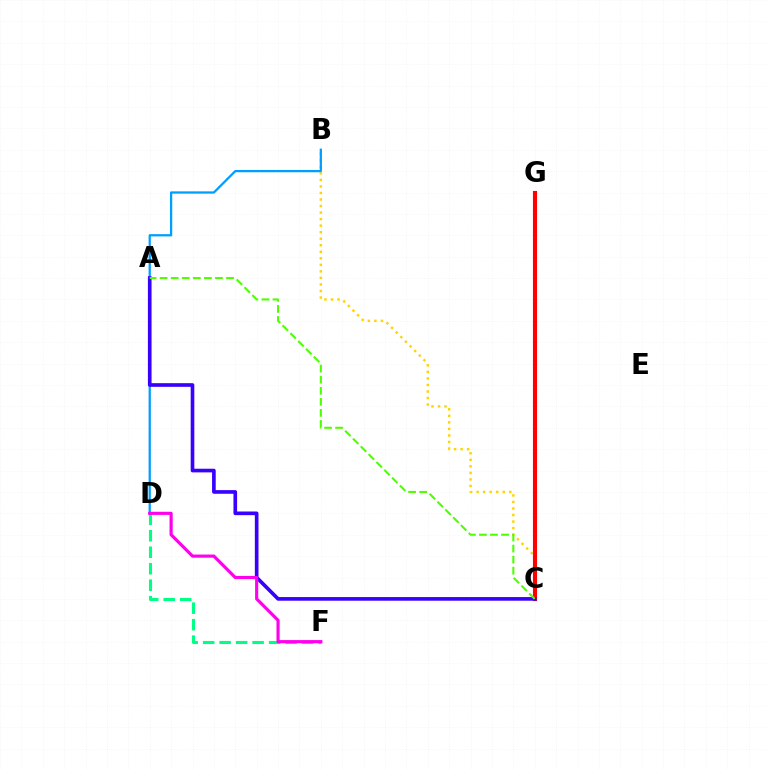{('B', 'C'): [{'color': '#ffd500', 'line_style': 'dotted', 'thickness': 1.78}], ('B', 'D'): [{'color': '#009eff', 'line_style': 'solid', 'thickness': 1.63}], ('C', 'G'): [{'color': '#ff0000', 'line_style': 'solid', 'thickness': 2.97}], ('D', 'F'): [{'color': '#00ff86', 'line_style': 'dashed', 'thickness': 2.24}, {'color': '#ff00ed', 'line_style': 'solid', 'thickness': 2.27}], ('A', 'C'): [{'color': '#3700ff', 'line_style': 'solid', 'thickness': 2.63}, {'color': '#4fff00', 'line_style': 'dashed', 'thickness': 1.5}]}